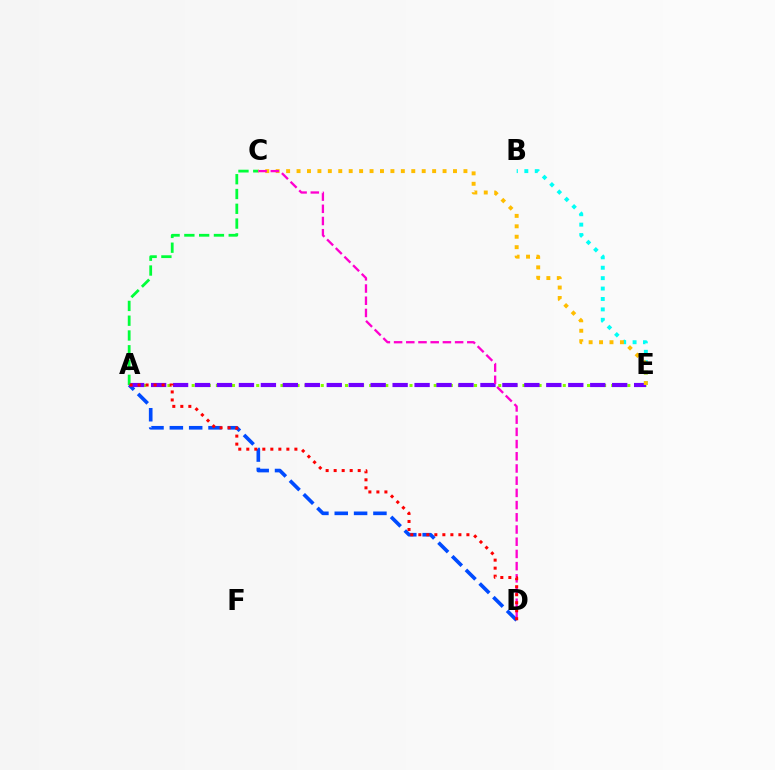{('A', 'E'): [{'color': '#84ff00', 'line_style': 'dotted', 'thickness': 2.19}, {'color': '#7200ff', 'line_style': 'dashed', 'thickness': 2.98}], ('A', 'D'): [{'color': '#004bff', 'line_style': 'dashed', 'thickness': 2.63}, {'color': '#ff0000', 'line_style': 'dotted', 'thickness': 2.18}], ('B', 'E'): [{'color': '#00fff6', 'line_style': 'dotted', 'thickness': 2.83}], ('A', 'C'): [{'color': '#00ff39', 'line_style': 'dashed', 'thickness': 2.01}], ('C', 'E'): [{'color': '#ffbd00', 'line_style': 'dotted', 'thickness': 2.83}], ('C', 'D'): [{'color': '#ff00cf', 'line_style': 'dashed', 'thickness': 1.66}]}